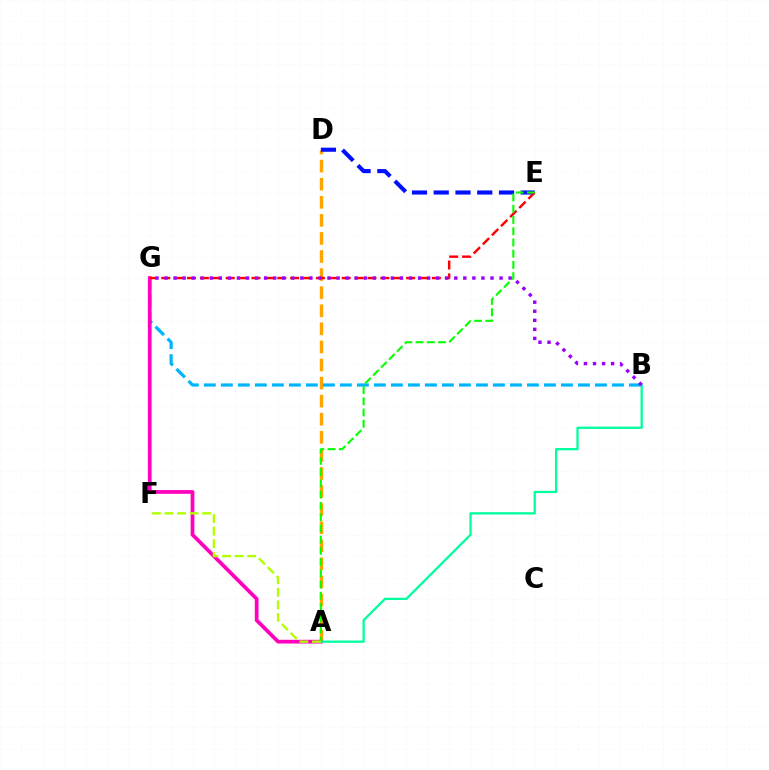{('A', 'D'): [{'color': '#ffa500', 'line_style': 'dashed', 'thickness': 2.46}], ('B', 'G'): [{'color': '#00b5ff', 'line_style': 'dashed', 'thickness': 2.31}, {'color': '#9b00ff', 'line_style': 'dotted', 'thickness': 2.46}], ('A', 'G'): [{'color': '#ff00bd', 'line_style': 'solid', 'thickness': 2.68}], ('A', 'B'): [{'color': '#00ff9d', 'line_style': 'solid', 'thickness': 1.64}], ('D', 'E'): [{'color': '#0010ff', 'line_style': 'dashed', 'thickness': 2.96}], ('E', 'G'): [{'color': '#ff0000', 'line_style': 'dashed', 'thickness': 1.75}], ('A', 'E'): [{'color': '#08ff00', 'line_style': 'dashed', 'thickness': 1.53}], ('A', 'F'): [{'color': '#b3ff00', 'line_style': 'dashed', 'thickness': 1.7}]}